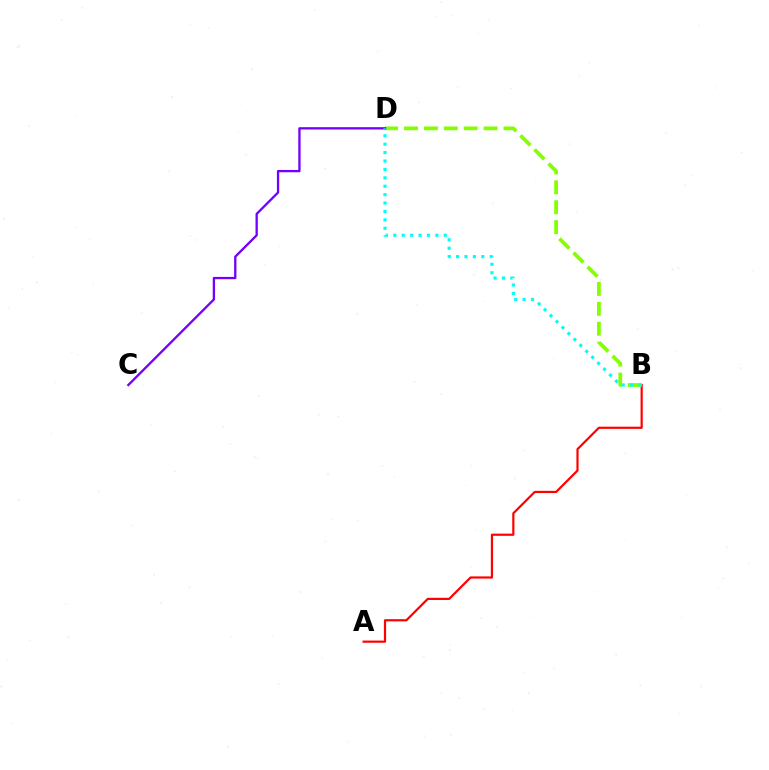{('A', 'B'): [{'color': '#ff0000', 'line_style': 'solid', 'thickness': 1.58}], ('B', 'D'): [{'color': '#84ff00', 'line_style': 'dashed', 'thickness': 2.7}, {'color': '#00fff6', 'line_style': 'dotted', 'thickness': 2.29}], ('C', 'D'): [{'color': '#7200ff', 'line_style': 'solid', 'thickness': 1.66}]}